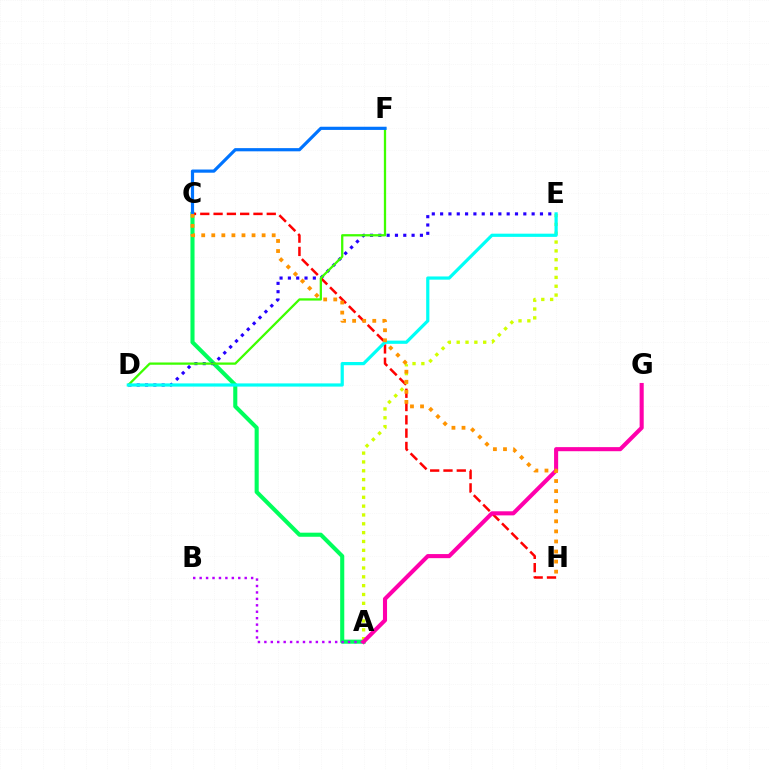{('A', 'C'): [{'color': '#00ff5c', 'line_style': 'solid', 'thickness': 2.94}], ('A', 'B'): [{'color': '#b900ff', 'line_style': 'dotted', 'thickness': 1.75}], ('D', 'E'): [{'color': '#2500ff', 'line_style': 'dotted', 'thickness': 2.26}, {'color': '#00fff6', 'line_style': 'solid', 'thickness': 2.31}], ('C', 'H'): [{'color': '#ff0000', 'line_style': 'dashed', 'thickness': 1.81}, {'color': '#ff9400', 'line_style': 'dotted', 'thickness': 2.74}], ('A', 'E'): [{'color': '#d1ff00', 'line_style': 'dotted', 'thickness': 2.4}], ('D', 'F'): [{'color': '#3dff00', 'line_style': 'solid', 'thickness': 1.64}], ('A', 'G'): [{'color': '#ff00ac', 'line_style': 'solid', 'thickness': 2.94}], ('C', 'F'): [{'color': '#0074ff', 'line_style': 'solid', 'thickness': 2.29}]}